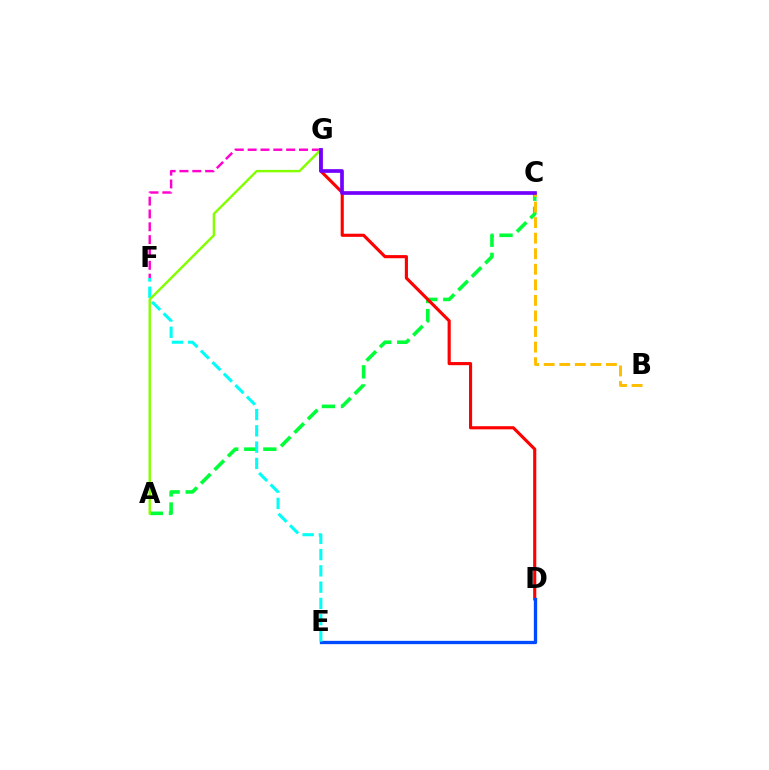{('A', 'C'): [{'color': '#00ff39', 'line_style': 'dashed', 'thickness': 2.59}], ('D', 'G'): [{'color': '#ff0000', 'line_style': 'solid', 'thickness': 2.25}], ('D', 'E'): [{'color': '#004bff', 'line_style': 'solid', 'thickness': 2.38}], ('F', 'G'): [{'color': '#ff00cf', 'line_style': 'dashed', 'thickness': 1.74}], ('B', 'C'): [{'color': '#ffbd00', 'line_style': 'dashed', 'thickness': 2.11}], ('E', 'F'): [{'color': '#00fff6', 'line_style': 'dashed', 'thickness': 2.21}], ('A', 'G'): [{'color': '#84ff00', 'line_style': 'solid', 'thickness': 1.75}], ('C', 'G'): [{'color': '#7200ff', 'line_style': 'solid', 'thickness': 2.66}]}